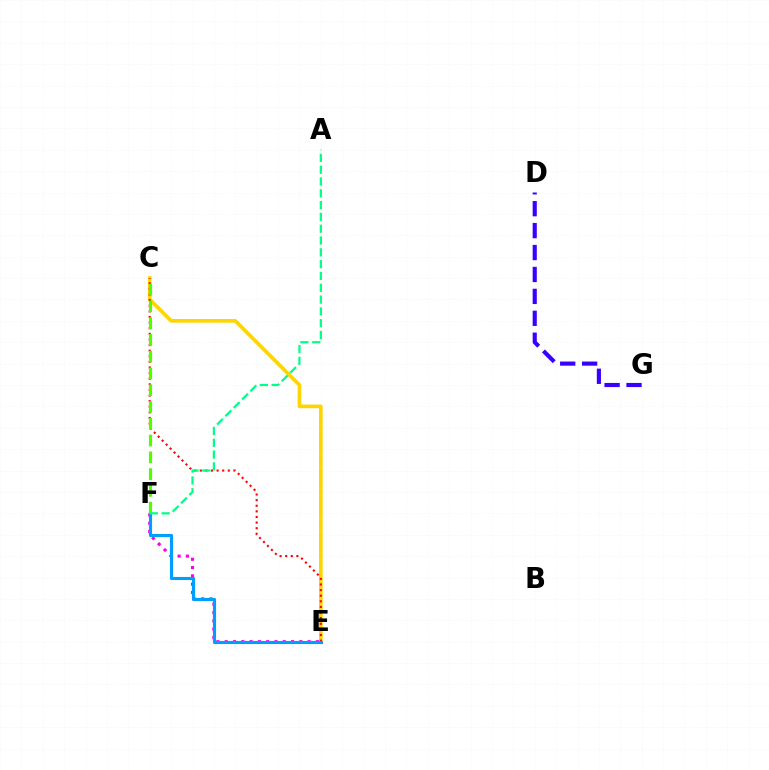{('C', 'E'): [{'color': '#ffd500', 'line_style': 'solid', 'thickness': 2.63}, {'color': '#ff0000', 'line_style': 'dotted', 'thickness': 1.52}], ('D', 'G'): [{'color': '#3700ff', 'line_style': 'dashed', 'thickness': 2.98}], ('E', 'F'): [{'color': '#ff00ed', 'line_style': 'dotted', 'thickness': 2.25}, {'color': '#009eff', 'line_style': 'solid', 'thickness': 2.24}], ('C', 'F'): [{'color': '#4fff00', 'line_style': 'dashed', 'thickness': 2.28}], ('A', 'F'): [{'color': '#00ff86', 'line_style': 'dashed', 'thickness': 1.6}]}